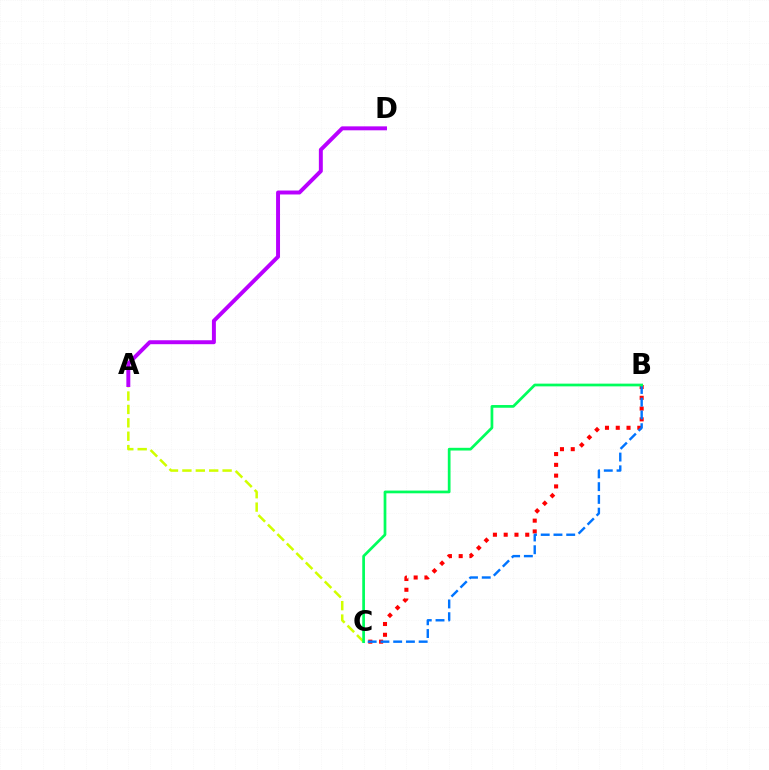{('A', 'C'): [{'color': '#d1ff00', 'line_style': 'dashed', 'thickness': 1.82}], ('B', 'C'): [{'color': '#ff0000', 'line_style': 'dotted', 'thickness': 2.93}, {'color': '#0074ff', 'line_style': 'dashed', 'thickness': 1.73}, {'color': '#00ff5c', 'line_style': 'solid', 'thickness': 1.96}], ('A', 'D'): [{'color': '#b900ff', 'line_style': 'solid', 'thickness': 2.84}]}